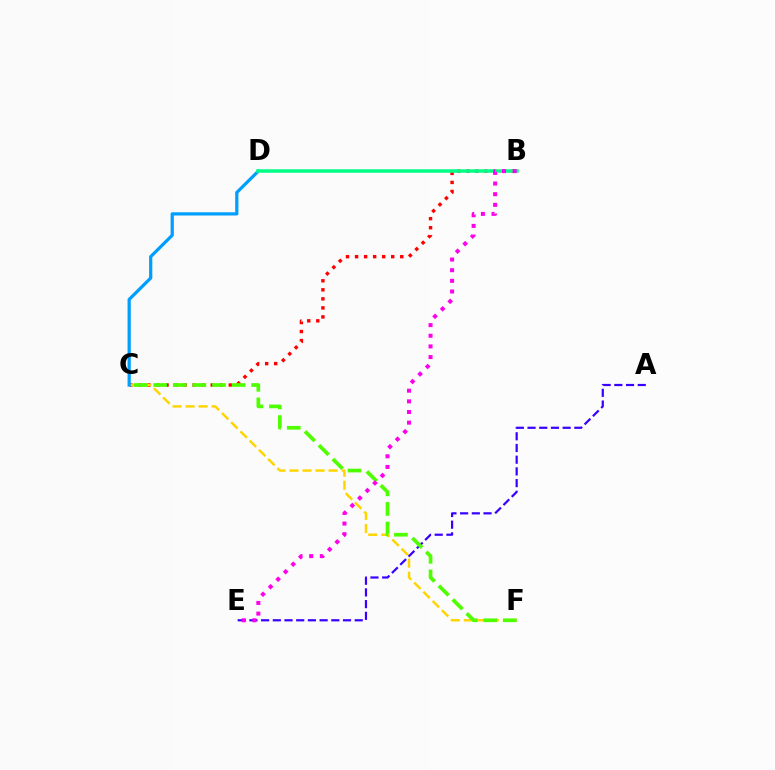{('B', 'C'): [{'color': '#ff0000', 'line_style': 'dotted', 'thickness': 2.46}], ('A', 'E'): [{'color': '#3700ff', 'line_style': 'dashed', 'thickness': 1.59}], ('C', 'F'): [{'color': '#ffd500', 'line_style': 'dashed', 'thickness': 1.77}, {'color': '#4fff00', 'line_style': 'dashed', 'thickness': 2.66}], ('C', 'D'): [{'color': '#009eff', 'line_style': 'solid', 'thickness': 2.33}], ('B', 'D'): [{'color': '#00ff86', 'line_style': 'solid', 'thickness': 2.52}], ('B', 'E'): [{'color': '#ff00ed', 'line_style': 'dotted', 'thickness': 2.89}]}